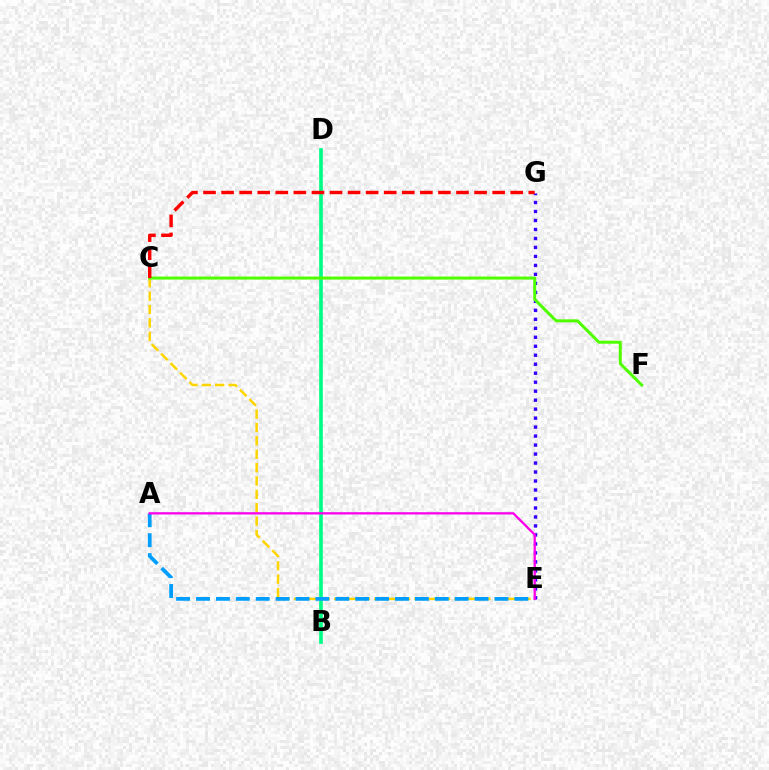{('B', 'D'): [{'color': '#00ff86', 'line_style': 'solid', 'thickness': 2.64}], ('C', 'E'): [{'color': '#ffd500', 'line_style': 'dashed', 'thickness': 1.82}], ('A', 'E'): [{'color': '#009eff', 'line_style': 'dashed', 'thickness': 2.7}, {'color': '#ff00ed', 'line_style': 'solid', 'thickness': 1.65}], ('E', 'G'): [{'color': '#3700ff', 'line_style': 'dotted', 'thickness': 2.44}], ('C', 'F'): [{'color': '#4fff00', 'line_style': 'solid', 'thickness': 2.16}], ('C', 'G'): [{'color': '#ff0000', 'line_style': 'dashed', 'thickness': 2.45}]}